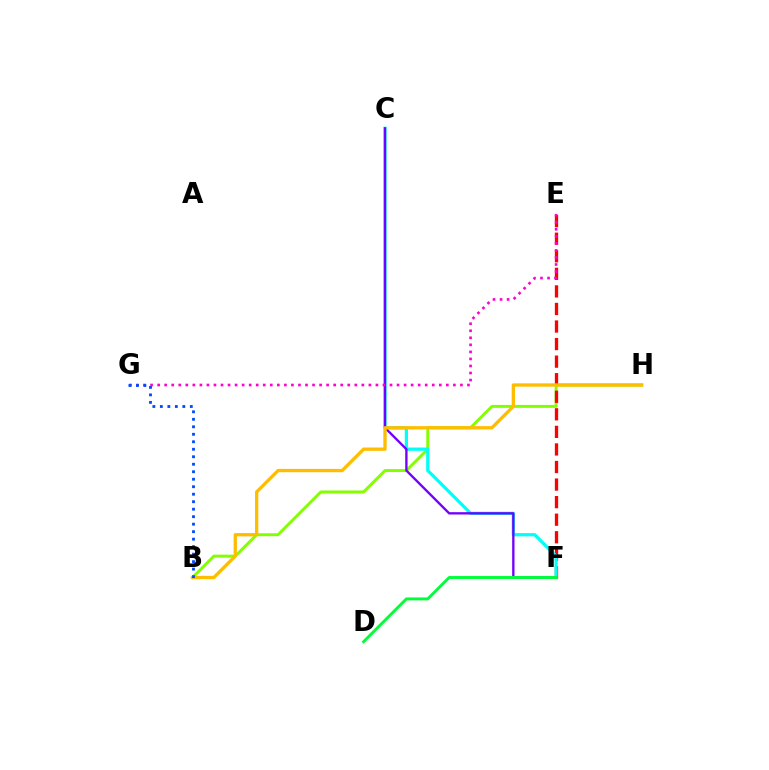{('B', 'H'): [{'color': '#84ff00', 'line_style': 'solid', 'thickness': 2.12}, {'color': '#ffbd00', 'line_style': 'solid', 'thickness': 2.39}], ('E', 'F'): [{'color': '#ff0000', 'line_style': 'dashed', 'thickness': 2.39}], ('C', 'F'): [{'color': '#00fff6', 'line_style': 'solid', 'thickness': 2.34}, {'color': '#7200ff', 'line_style': 'solid', 'thickness': 1.68}], ('D', 'F'): [{'color': '#00ff39', 'line_style': 'solid', 'thickness': 2.1}], ('E', 'G'): [{'color': '#ff00cf', 'line_style': 'dotted', 'thickness': 1.91}], ('B', 'G'): [{'color': '#004bff', 'line_style': 'dotted', 'thickness': 2.04}]}